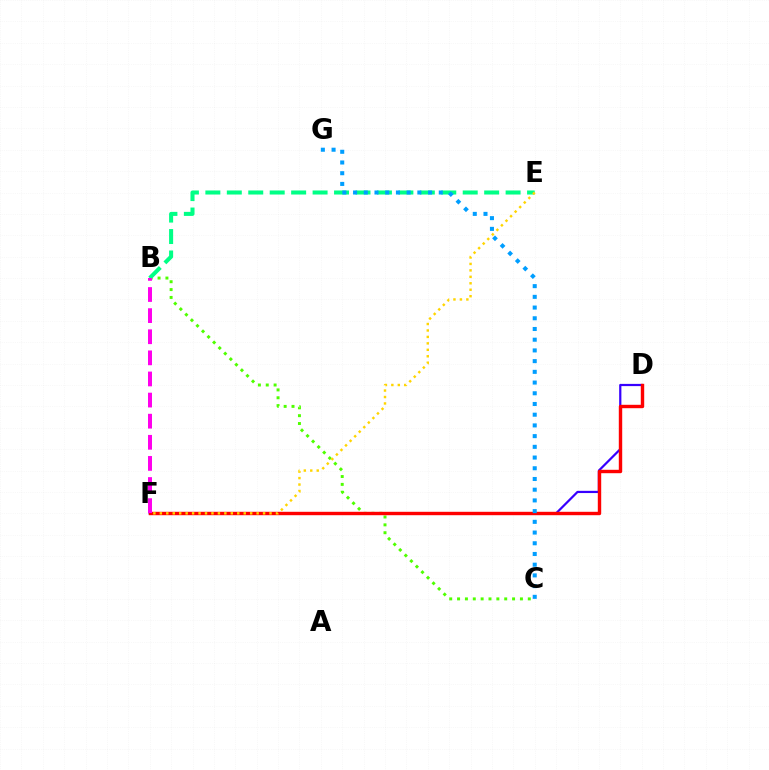{('B', 'C'): [{'color': '#4fff00', 'line_style': 'dotted', 'thickness': 2.13}], ('B', 'E'): [{'color': '#00ff86', 'line_style': 'dashed', 'thickness': 2.91}], ('D', 'F'): [{'color': '#3700ff', 'line_style': 'solid', 'thickness': 1.6}, {'color': '#ff0000', 'line_style': 'solid', 'thickness': 2.45}], ('B', 'F'): [{'color': '#ff00ed', 'line_style': 'dashed', 'thickness': 2.87}], ('C', 'G'): [{'color': '#009eff', 'line_style': 'dotted', 'thickness': 2.91}], ('E', 'F'): [{'color': '#ffd500', 'line_style': 'dotted', 'thickness': 1.75}]}